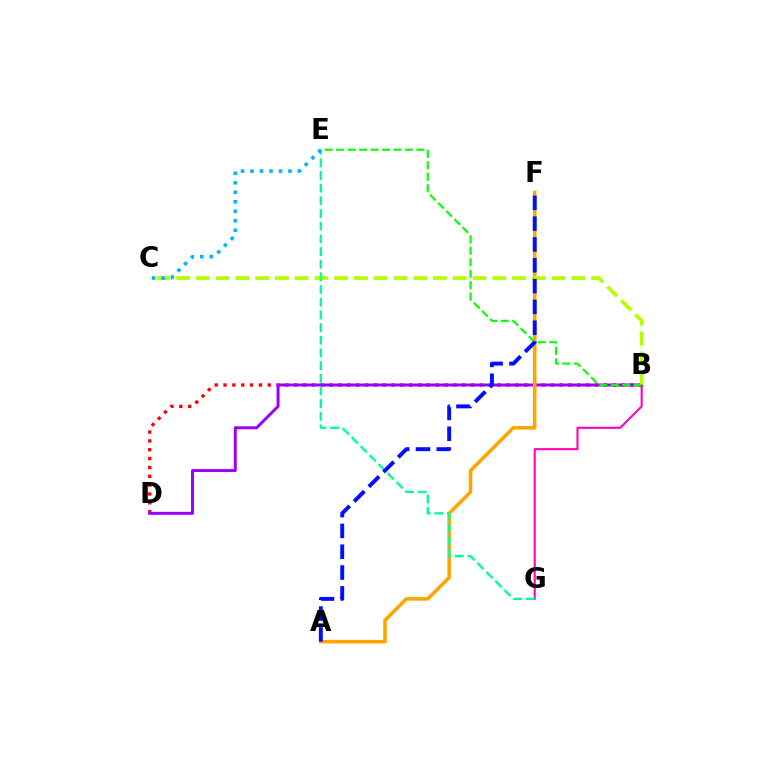{('B', 'G'): [{'color': '#ff00bd', 'line_style': 'solid', 'thickness': 1.51}], ('B', 'D'): [{'color': '#ff0000', 'line_style': 'dotted', 'thickness': 2.4}, {'color': '#9b00ff', 'line_style': 'solid', 'thickness': 2.15}], ('A', 'F'): [{'color': '#ffa500', 'line_style': 'solid', 'thickness': 2.56}, {'color': '#0010ff', 'line_style': 'dashed', 'thickness': 2.83}], ('B', 'C'): [{'color': '#b3ff00', 'line_style': 'dashed', 'thickness': 2.68}], ('E', 'G'): [{'color': '#00ff9d', 'line_style': 'dashed', 'thickness': 1.72}], ('B', 'E'): [{'color': '#08ff00', 'line_style': 'dashed', 'thickness': 1.56}], ('C', 'E'): [{'color': '#00b5ff', 'line_style': 'dotted', 'thickness': 2.58}]}